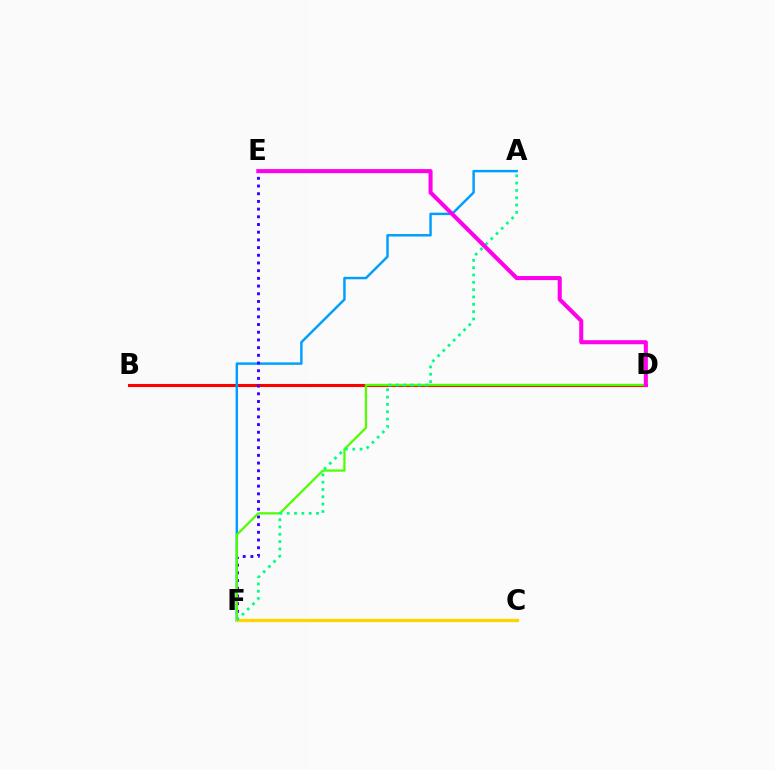{('B', 'D'): [{'color': '#ff0000', 'line_style': 'solid', 'thickness': 2.21}], ('A', 'F'): [{'color': '#009eff', 'line_style': 'solid', 'thickness': 1.77}, {'color': '#00ff86', 'line_style': 'dotted', 'thickness': 1.99}], ('E', 'F'): [{'color': '#3700ff', 'line_style': 'dotted', 'thickness': 2.09}], ('D', 'F'): [{'color': '#4fff00', 'line_style': 'solid', 'thickness': 1.62}], ('C', 'F'): [{'color': '#ffd500', 'line_style': 'solid', 'thickness': 2.36}], ('D', 'E'): [{'color': '#ff00ed', 'line_style': 'solid', 'thickness': 2.92}]}